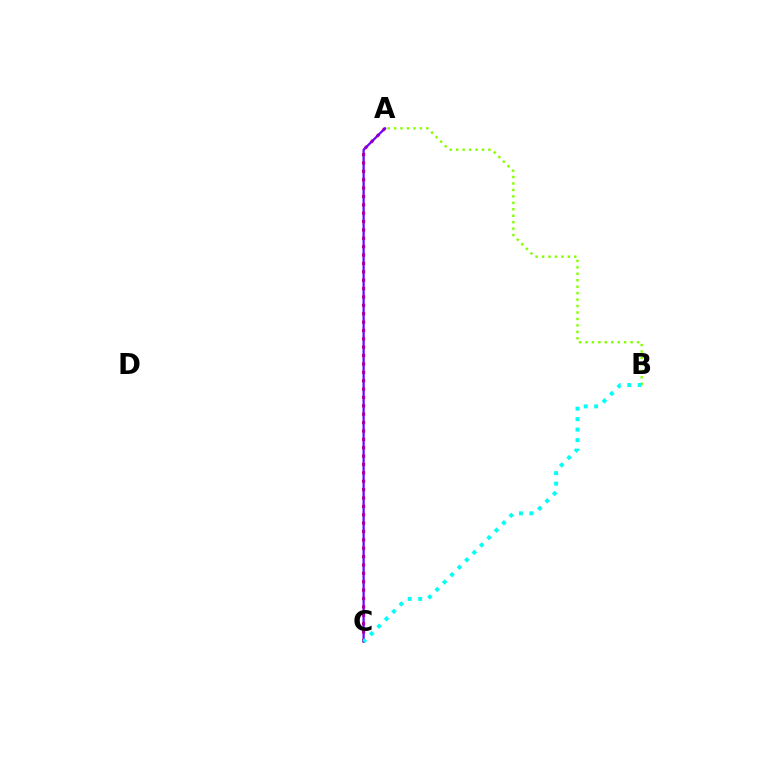{('A', 'B'): [{'color': '#84ff00', 'line_style': 'dotted', 'thickness': 1.75}], ('A', 'C'): [{'color': '#ff0000', 'line_style': 'dotted', 'thickness': 2.28}, {'color': '#7200ff', 'line_style': 'solid', 'thickness': 1.61}], ('B', 'C'): [{'color': '#00fff6', 'line_style': 'dotted', 'thickness': 2.85}]}